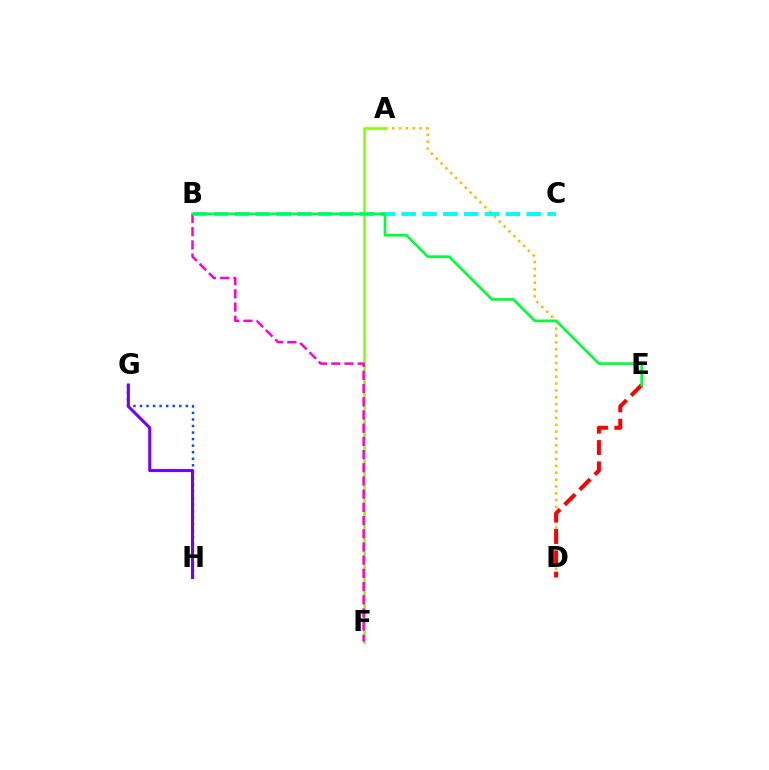{('G', 'H'): [{'color': '#004bff', 'line_style': 'dotted', 'thickness': 1.78}, {'color': '#7200ff', 'line_style': 'solid', 'thickness': 2.19}], ('A', 'D'): [{'color': '#ffbd00', 'line_style': 'dotted', 'thickness': 1.86}], ('D', 'E'): [{'color': '#ff0000', 'line_style': 'dashed', 'thickness': 2.9}], ('A', 'F'): [{'color': '#84ff00', 'line_style': 'solid', 'thickness': 1.85}], ('B', 'F'): [{'color': '#ff00cf', 'line_style': 'dashed', 'thickness': 1.79}], ('B', 'C'): [{'color': '#00fff6', 'line_style': 'dashed', 'thickness': 2.83}], ('B', 'E'): [{'color': '#00ff39', 'line_style': 'solid', 'thickness': 1.92}]}